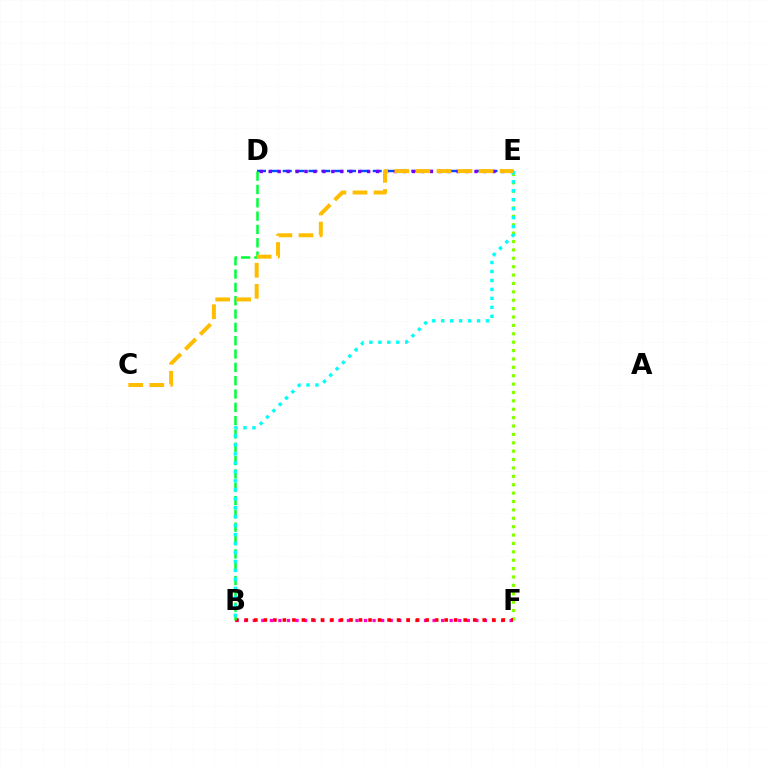{('B', 'F'): [{'color': '#ff00cf', 'line_style': 'dotted', 'thickness': 2.33}, {'color': '#ff0000', 'line_style': 'dotted', 'thickness': 2.59}], ('E', 'F'): [{'color': '#84ff00', 'line_style': 'dotted', 'thickness': 2.28}], ('D', 'E'): [{'color': '#004bff', 'line_style': 'dashed', 'thickness': 1.75}, {'color': '#7200ff', 'line_style': 'dotted', 'thickness': 2.43}], ('B', 'D'): [{'color': '#00ff39', 'line_style': 'dashed', 'thickness': 1.81}], ('B', 'E'): [{'color': '#00fff6', 'line_style': 'dotted', 'thickness': 2.44}], ('C', 'E'): [{'color': '#ffbd00', 'line_style': 'dashed', 'thickness': 2.86}]}